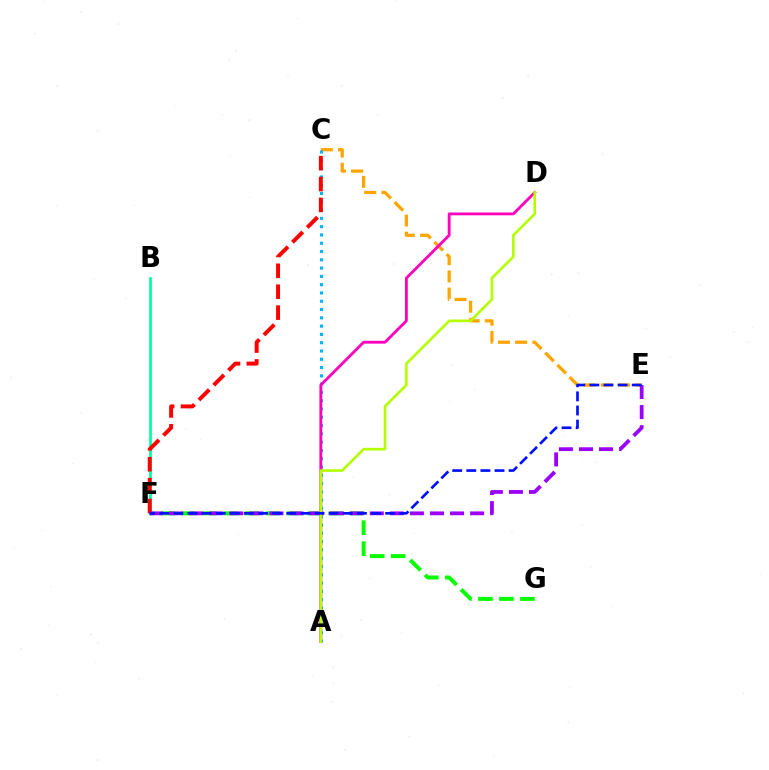{('C', 'E'): [{'color': '#ffa500', 'line_style': 'dashed', 'thickness': 2.34}], ('A', 'C'): [{'color': '#00b5ff', 'line_style': 'dotted', 'thickness': 2.25}], ('A', 'D'): [{'color': '#ff00bd', 'line_style': 'solid', 'thickness': 2.04}, {'color': '#b3ff00', 'line_style': 'solid', 'thickness': 1.9}], ('F', 'G'): [{'color': '#08ff00', 'line_style': 'dashed', 'thickness': 2.85}], ('B', 'F'): [{'color': '#00ff9d', 'line_style': 'solid', 'thickness': 1.95}], ('C', 'F'): [{'color': '#ff0000', 'line_style': 'dashed', 'thickness': 2.84}], ('E', 'F'): [{'color': '#9b00ff', 'line_style': 'dashed', 'thickness': 2.73}, {'color': '#0010ff', 'line_style': 'dashed', 'thickness': 1.92}]}